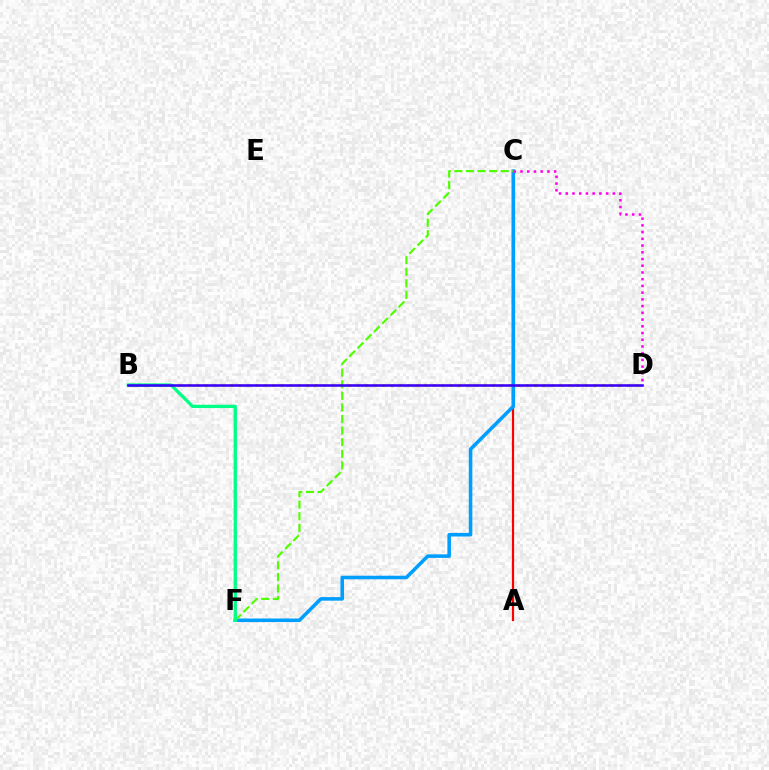{('B', 'D'): [{'color': '#ffd500', 'line_style': 'dotted', 'thickness': 2.3}, {'color': '#3700ff', 'line_style': 'solid', 'thickness': 1.84}], ('A', 'C'): [{'color': '#ff0000', 'line_style': 'solid', 'thickness': 1.59}], ('C', 'F'): [{'color': '#009eff', 'line_style': 'solid', 'thickness': 2.56}, {'color': '#4fff00', 'line_style': 'dashed', 'thickness': 1.57}], ('C', 'D'): [{'color': '#ff00ed', 'line_style': 'dotted', 'thickness': 1.83}], ('B', 'F'): [{'color': '#00ff86', 'line_style': 'solid', 'thickness': 2.37}]}